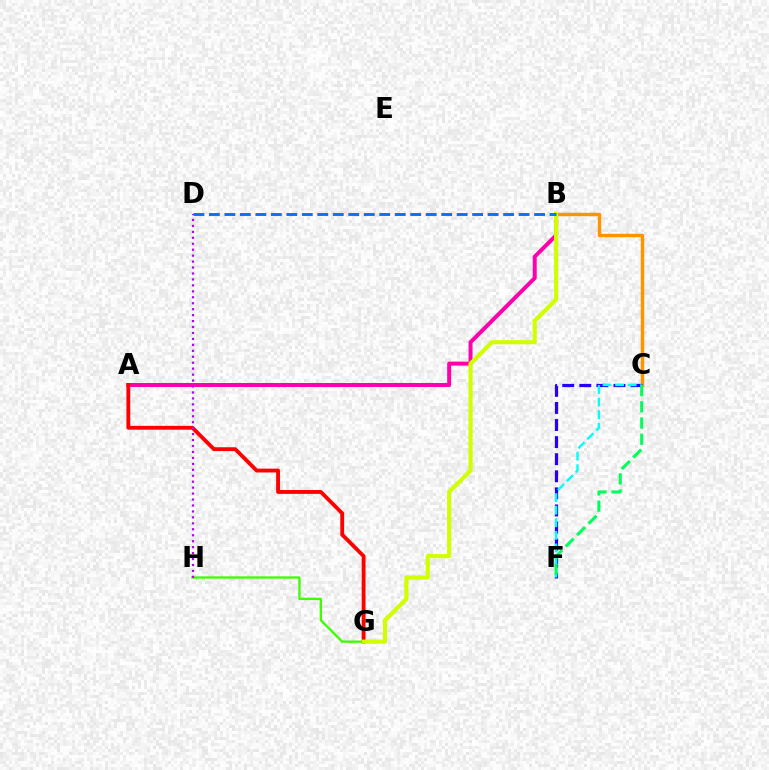{('B', 'C'): [{'color': '#ff9400', 'line_style': 'solid', 'thickness': 2.49}], ('G', 'H'): [{'color': '#3dff00', 'line_style': 'solid', 'thickness': 1.68}], ('A', 'B'): [{'color': '#ff00ac', 'line_style': 'solid', 'thickness': 2.86}], ('A', 'G'): [{'color': '#ff0000', 'line_style': 'solid', 'thickness': 2.77}], ('D', 'H'): [{'color': '#b900ff', 'line_style': 'dotted', 'thickness': 1.62}], ('B', 'G'): [{'color': '#d1ff00', 'line_style': 'solid', 'thickness': 2.98}], ('C', 'F'): [{'color': '#2500ff', 'line_style': 'dashed', 'thickness': 2.32}, {'color': '#00fff6', 'line_style': 'dashed', 'thickness': 1.71}, {'color': '#00ff5c', 'line_style': 'dashed', 'thickness': 2.2}], ('B', 'D'): [{'color': '#0074ff', 'line_style': 'dashed', 'thickness': 2.1}]}